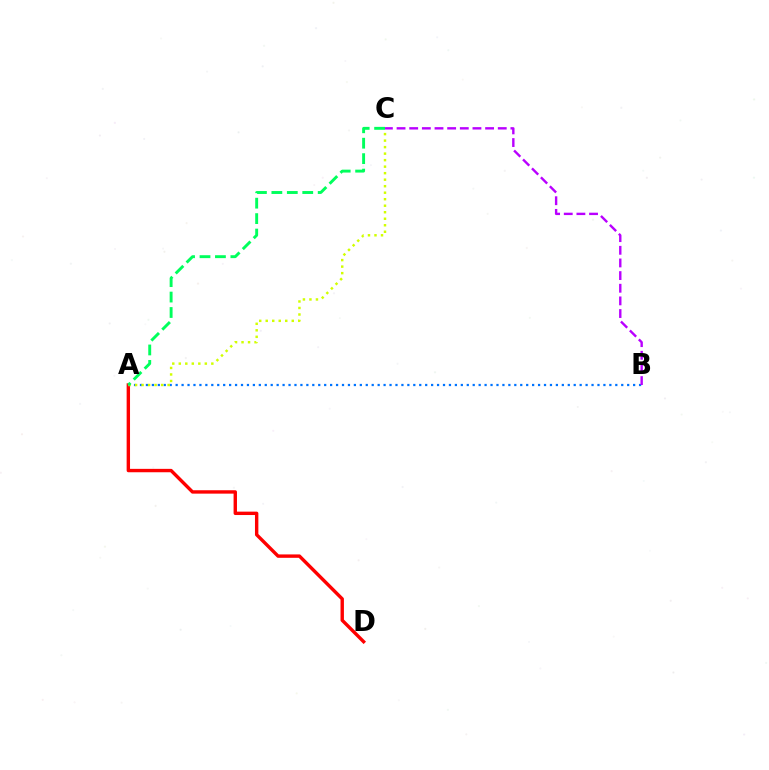{('A', 'D'): [{'color': '#ff0000', 'line_style': 'solid', 'thickness': 2.44}], ('A', 'B'): [{'color': '#0074ff', 'line_style': 'dotted', 'thickness': 1.61}], ('A', 'C'): [{'color': '#d1ff00', 'line_style': 'dotted', 'thickness': 1.77}, {'color': '#00ff5c', 'line_style': 'dashed', 'thickness': 2.1}], ('B', 'C'): [{'color': '#b900ff', 'line_style': 'dashed', 'thickness': 1.72}]}